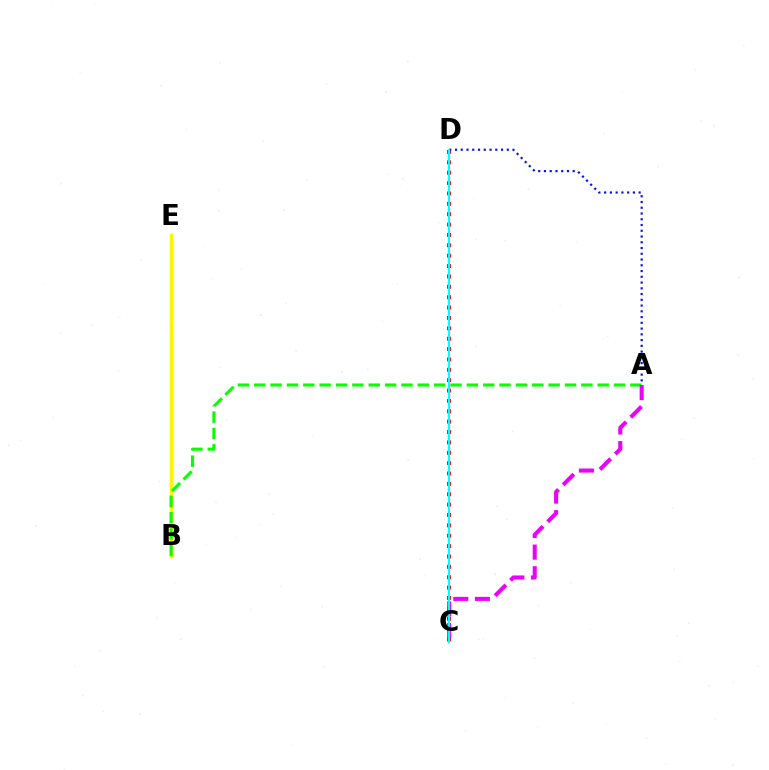{('C', 'D'): [{'color': '#ff0000', 'line_style': 'dotted', 'thickness': 2.82}, {'color': '#00fff6', 'line_style': 'solid', 'thickness': 1.53}], ('B', 'E'): [{'color': '#fcf500', 'line_style': 'solid', 'thickness': 2.51}], ('A', 'B'): [{'color': '#08ff00', 'line_style': 'dashed', 'thickness': 2.22}], ('A', 'D'): [{'color': '#0010ff', 'line_style': 'dotted', 'thickness': 1.56}], ('A', 'C'): [{'color': '#ee00ff', 'line_style': 'dashed', 'thickness': 2.94}]}